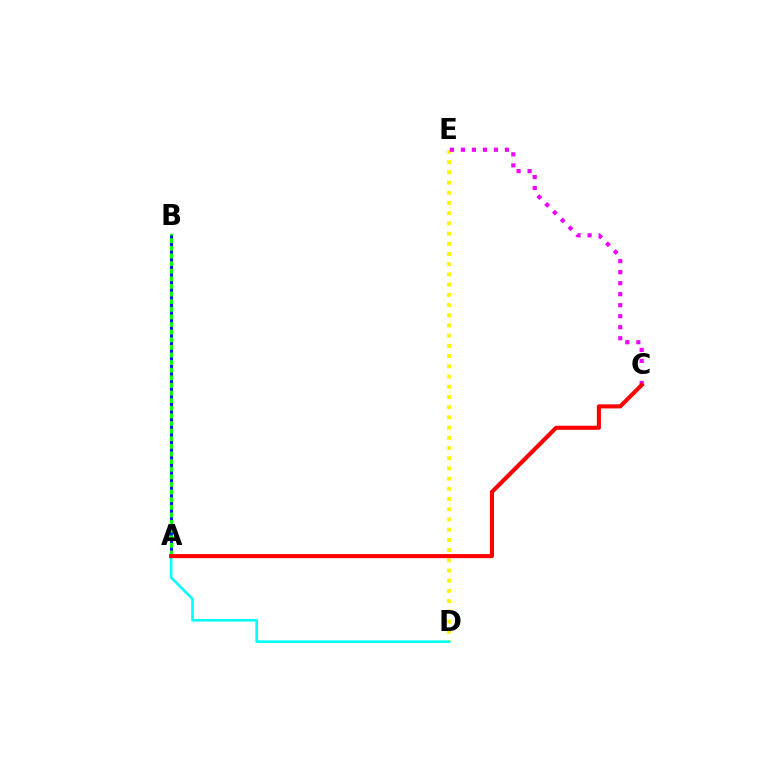{('A', 'B'): [{'color': '#08ff00', 'line_style': 'solid', 'thickness': 2.29}, {'color': '#0010ff', 'line_style': 'dotted', 'thickness': 2.07}], ('D', 'E'): [{'color': '#fcf500', 'line_style': 'dotted', 'thickness': 2.77}], ('C', 'E'): [{'color': '#ee00ff', 'line_style': 'dotted', 'thickness': 2.99}], ('A', 'D'): [{'color': '#00fff6', 'line_style': 'solid', 'thickness': 1.87}], ('A', 'C'): [{'color': '#ff0000', 'line_style': 'solid', 'thickness': 2.94}]}